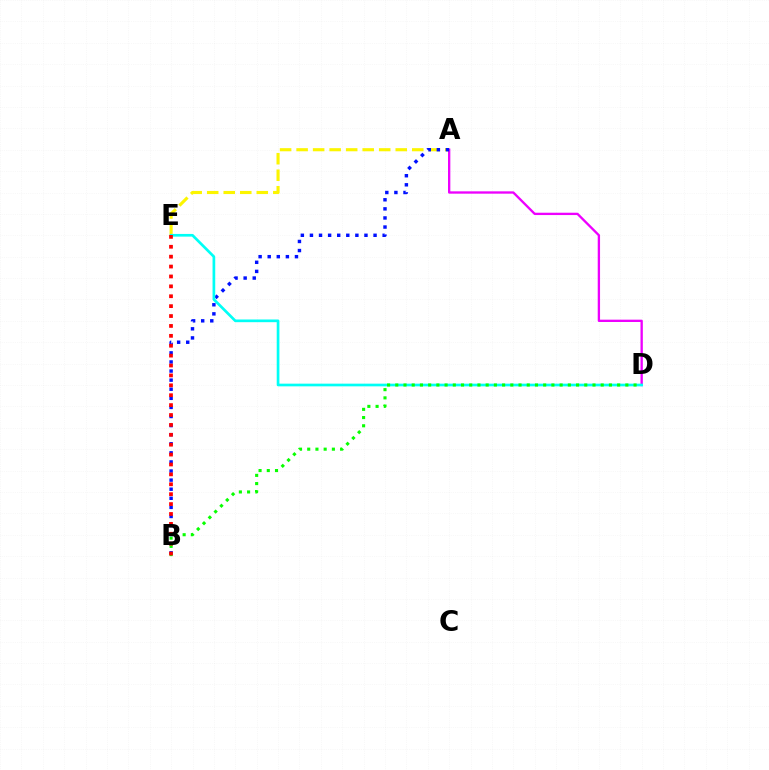{('A', 'E'): [{'color': '#fcf500', 'line_style': 'dashed', 'thickness': 2.24}], ('A', 'D'): [{'color': '#ee00ff', 'line_style': 'solid', 'thickness': 1.68}], ('A', 'B'): [{'color': '#0010ff', 'line_style': 'dotted', 'thickness': 2.47}], ('D', 'E'): [{'color': '#00fff6', 'line_style': 'solid', 'thickness': 1.94}], ('B', 'D'): [{'color': '#08ff00', 'line_style': 'dotted', 'thickness': 2.23}], ('B', 'E'): [{'color': '#ff0000', 'line_style': 'dotted', 'thickness': 2.69}]}